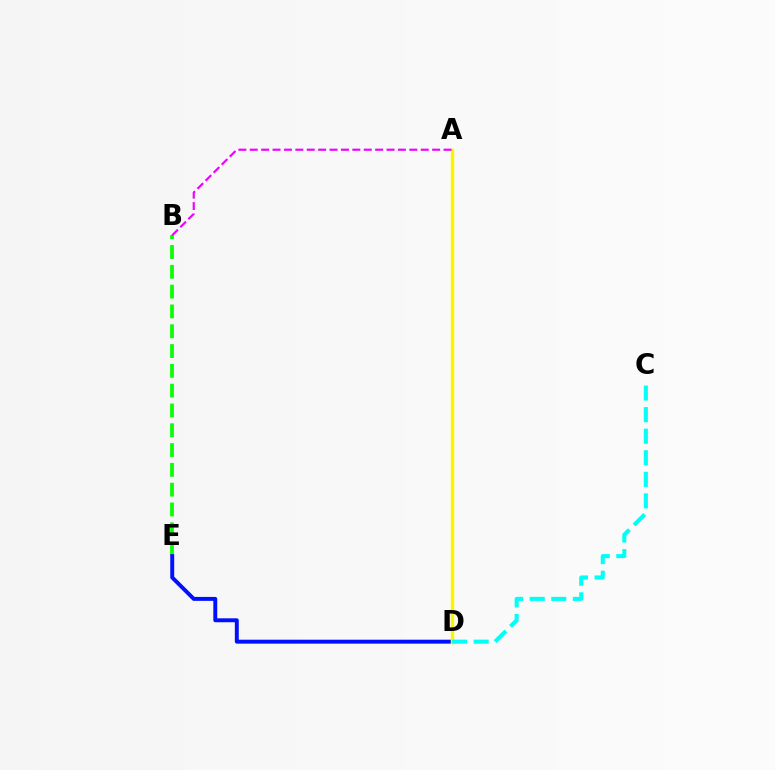{('B', 'E'): [{'color': '#08ff00', 'line_style': 'dashed', 'thickness': 2.69}], ('A', 'D'): [{'color': '#ff0000', 'line_style': 'dotted', 'thickness': 2.12}, {'color': '#fcf500', 'line_style': 'solid', 'thickness': 2.49}], ('D', 'E'): [{'color': '#0010ff', 'line_style': 'solid', 'thickness': 2.83}], ('A', 'B'): [{'color': '#ee00ff', 'line_style': 'dashed', 'thickness': 1.55}], ('C', 'D'): [{'color': '#00fff6', 'line_style': 'dashed', 'thickness': 2.93}]}